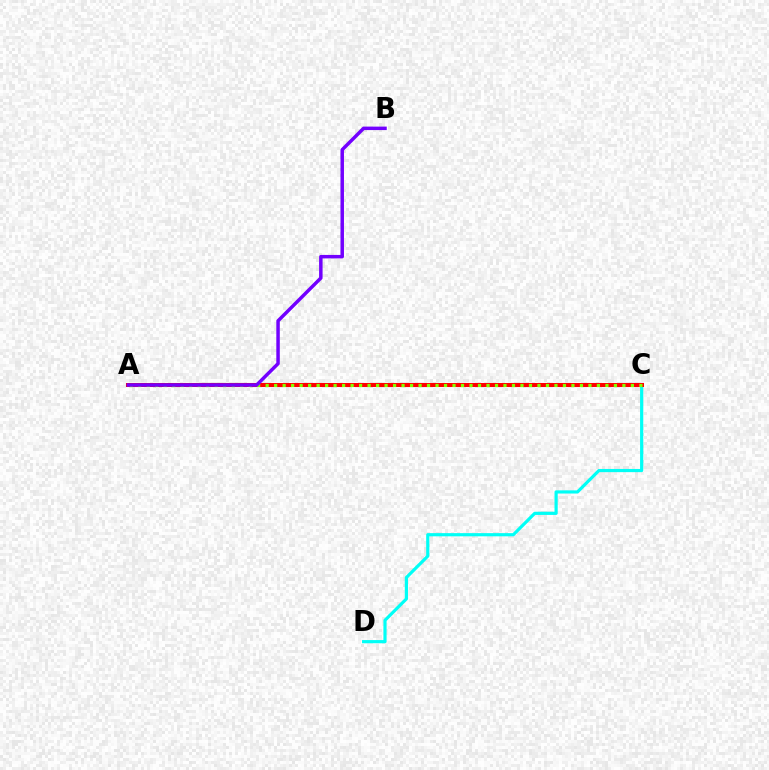{('C', 'D'): [{'color': '#00fff6', 'line_style': 'solid', 'thickness': 2.29}], ('A', 'C'): [{'color': '#ff0000', 'line_style': 'solid', 'thickness': 2.91}, {'color': '#84ff00', 'line_style': 'dotted', 'thickness': 2.31}], ('A', 'B'): [{'color': '#7200ff', 'line_style': 'solid', 'thickness': 2.51}]}